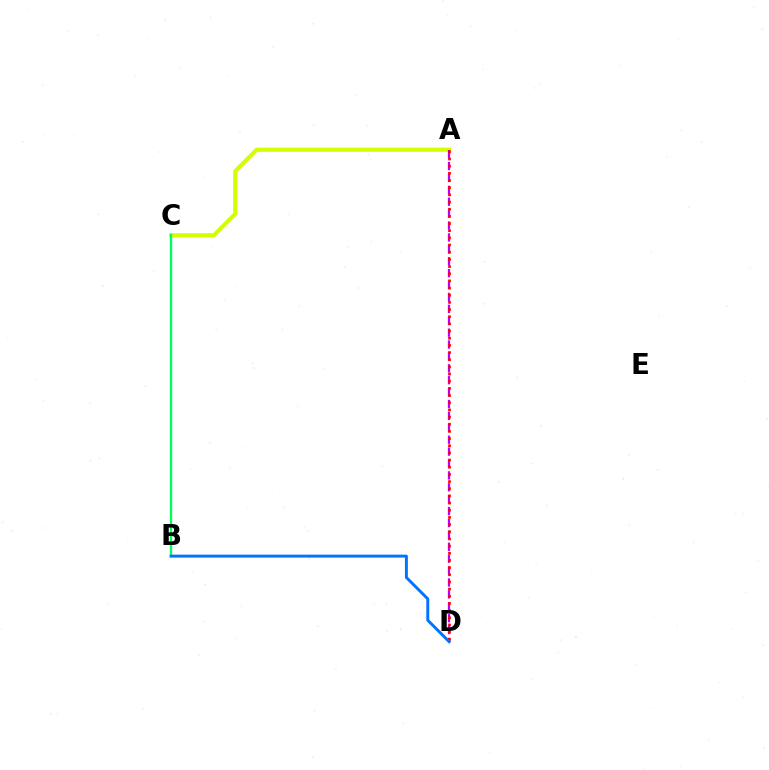{('A', 'C'): [{'color': '#d1ff00', 'line_style': 'solid', 'thickness': 2.97}], ('A', 'D'): [{'color': '#b900ff', 'line_style': 'dashed', 'thickness': 1.62}, {'color': '#ff0000', 'line_style': 'dotted', 'thickness': 1.95}], ('B', 'C'): [{'color': '#00ff5c', 'line_style': 'solid', 'thickness': 1.69}], ('B', 'D'): [{'color': '#0074ff', 'line_style': 'solid', 'thickness': 2.12}]}